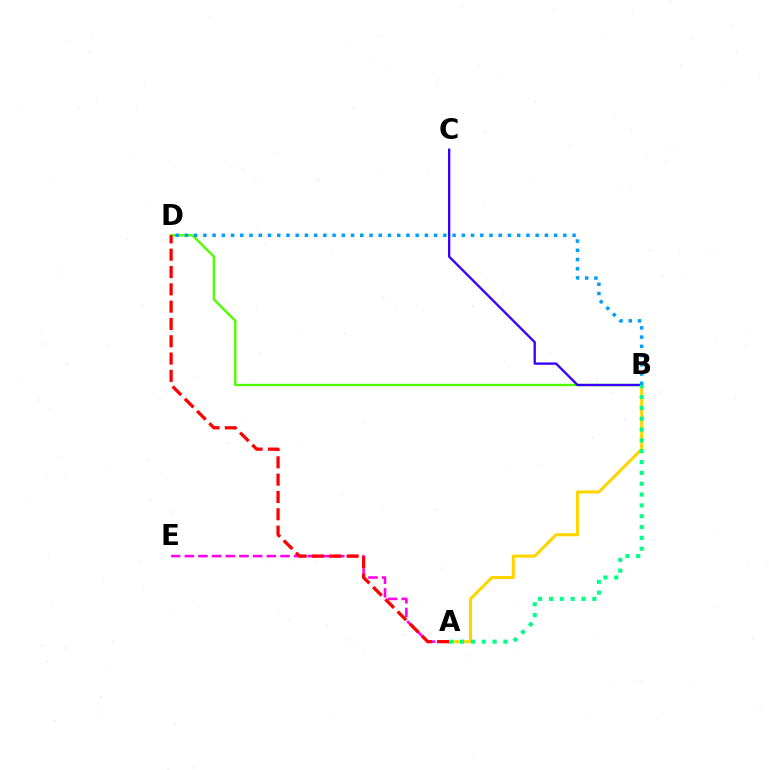{('A', 'E'): [{'color': '#ff00ed', 'line_style': 'dashed', 'thickness': 1.86}], ('B', 'D'): [{'color': '#4fff00', 'line_style': 'solid', 'thickness': 1.72}, {'color': '#009eff', 'line_style': 'dotted', 'thickness': 2.51}], ('A', 'B'): [{'color': '#ffd500', 'line_style': 'solid', 'thickness': 2.21}, {'color': '#00ff86', 'line_style': 'dotted', 'thickness': 2.94}], ('B', 'C'): [{'color': '#3700ff', 'line_style': 'solid', 'thickness': 1.68}], ('A', 'D'): [{'color': '#ff0000', 'line_style': 'dashed', 'thickness': 2.35}]}